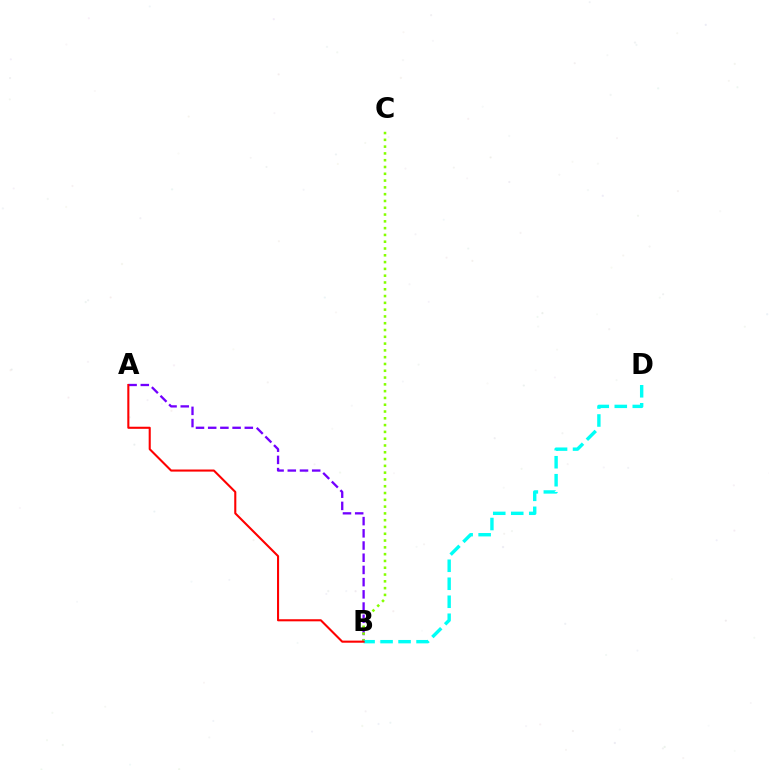{('A', 'B'): [{'color': '#7200ff', 'line_style': 'dashed', 'thickness': 1.66}, {'color': '#ff0000', 'line_style': 'solid', 'thickness': 1.5}], ('B', 'C'): [{'color': '#84ff00', 'line_style': 'dotted', 'thickness': 1.85}], ('B', 'D'): [{'color': '#00fff6', 'line_style': 'dashed', 'thickness': 2.44}]}